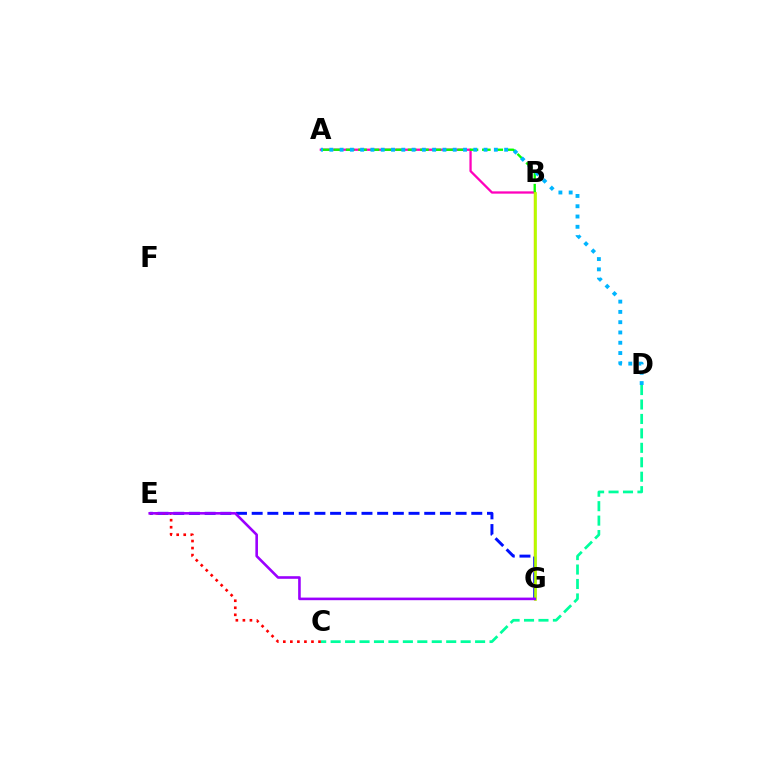{('A', 'B'): [{'color': '#ff00bd', 'line_style': 'solid', 'thickness': 1.65}, {'color': '#08ff00', 'line_style': 'dashed', 'thickness': 1.68}], ('B', 'G'): [{'color': '#ffa500', 'line_style': 'solid', 'thickness': 1.76}, {'color': '#b3ff00', 'line_style': 'solid', 'thickness': 1.92}], ('E', 'G'): [{'color': '#0010ff', 'line_style': 'dashed', 'thickness': 2.13}, {'color': '#9b00ff', 'line_style': 'solid', 'thickness': 1.87}], ('A', 'D'): [{'color': '#00b5ff', 'line_style': 'dotted', 'thickness': 2.79}], ('C', 'D'): [{'color': '#00ff9d', 'line_style': 'dashed', 'thickness': 1.96}], ('C', 'E'): [{'color': '#ff0000', 'line_style': 'dotted', 'thickness': 1.91}]}